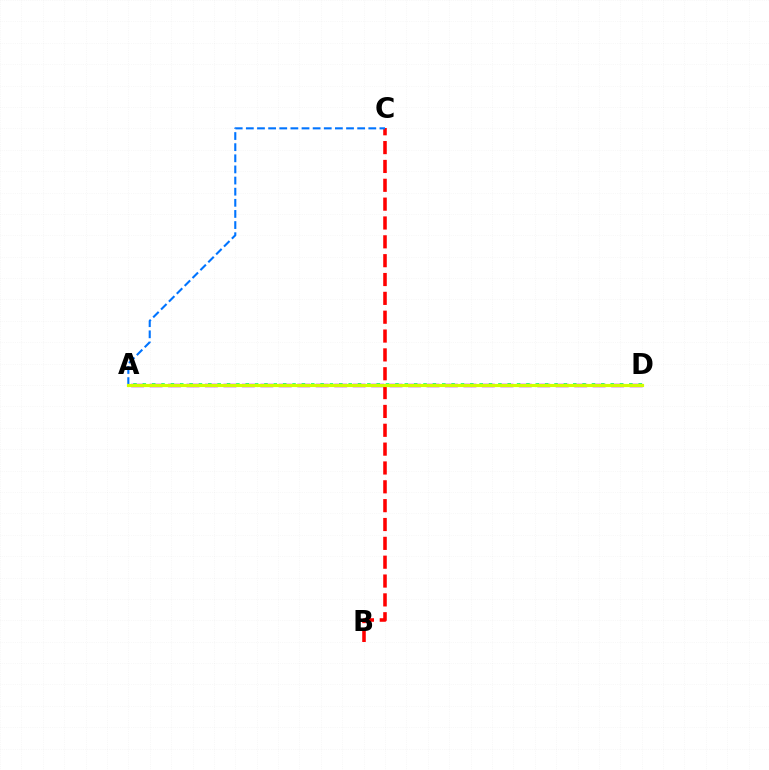{('A', 'D'): [{'color': '#b900ff', 'line_style': 'dashed', 'thickness': 2.51}, {'color': '#00ff5c', 'line_style': 'dotted', 'thickness': 2.54}, {'color': '#d1ff00', 'line_style': 'solid', 'thickness': 2.28}], ('B', 'C'): [{'color': '#ff0000', 'line_style': 'dashed', 'thickness': 2.56}], ('A', 'C'): [{'color': '#0074ff', 'line_style': 'dashed', 'thickness': 1.51}]}